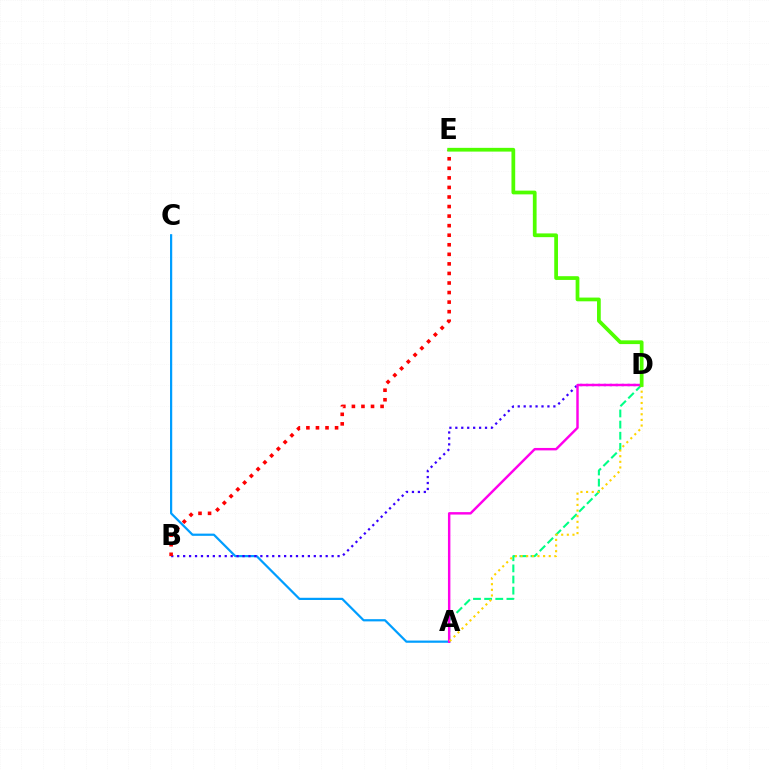{('A', 'C'): [{'color': '#009eff', 'line_style': 'solid', 'thickness': 1.6}], ('A', 'D'): [{'color': '#00ff86', 'line_style': 'dashed', 'thickness': 1.51}, {'color': '#ff00ed', 'line_style': 'solid', 'thickness': 1.76}, {'color': '#ffd500', 'line_style': 'dotted', 'thickness': 1.53}], ('B', 'D'): [{'color': '#3700ff', 'line_style': 'dotted', 'thickness': 1.61}], ('B', 'E'): [{'color': '#ff0000', 'line_style': 'dotted', 'thickness': 2.6}], ('D', 'E'): [{'color': '#4fff00', 'line_style': 'solid', 'thickness': 2.69}]}